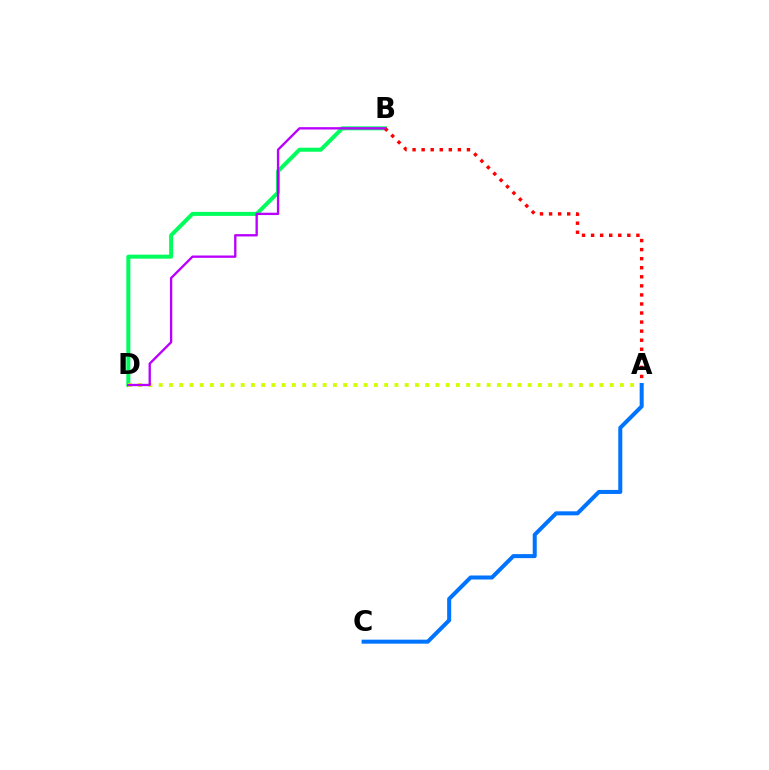{('B', 'D'): [{'color': '#00ff5c', 'line_style': 'solid', 'thickness': 2.88}, {'color': '#b900ff', 'line_style': 'solid', 'thickness': 1.69}], ('A', 'D'): [{'color': '#d1ff00', 'line_style': 'dotted', 'thickness': 2.78}], ('A', 'B'): [{'color': '#ff0000', 'line_style': 'dotted', 'thickness': 2.46}], ('A', 'C'): [{'color': '#0074ff', 'line_style': 'solid', 'thickness': 2.89}]}